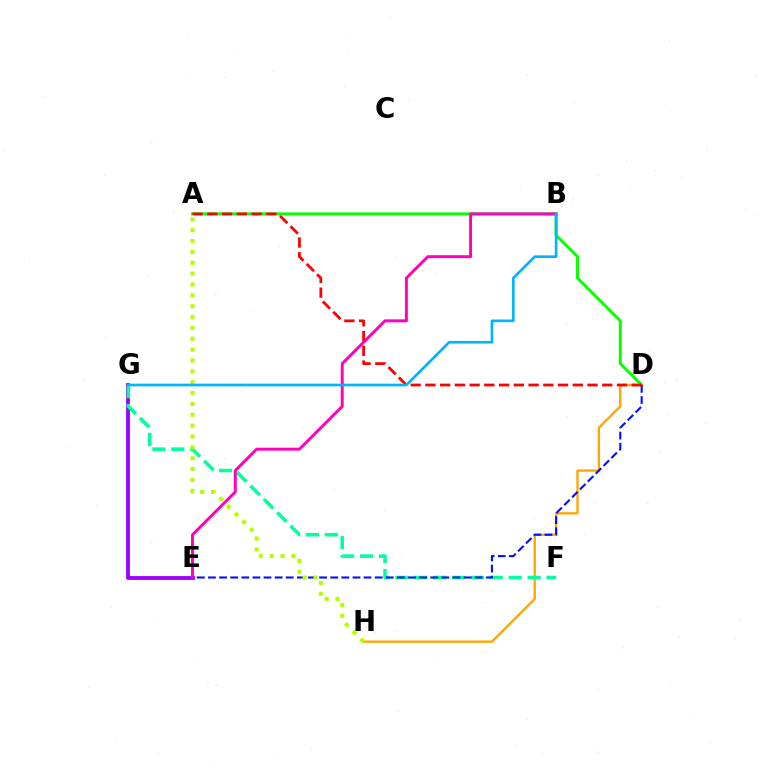{('A', 'D'): [{'color': '#08ff00', 'line_style': 'solid', 'thickness': 2.12}, {'color': '#ff0000', 'line_style': 'dashed', 'thickness': 2.0}], ('D', 'H'): [{'color': '#ffa500', 'line_style': 'solid', 'thickness': 1.68}], ('E', 'G'): [{'color': '#9b00ff', 'line_style': 'solid', 'thickness': 2.76}], ('F', 'G'): [{'color': '#00ff9d', 'line_style': 'dashed', 'thickness': 2.57}], ('D', 'E'): [{'color': '#0010ff', 'line_style': 'dashed', 'thickness': 1.51}], ('A', 'H'): [{'color': '#b3ff00', 'line_style': 'dotted', 'thickness': 2.95}], ('B', 'E'): [{'color': '#ff00bd', 'line_style': 'solid', 'thickness': 2.11}], ('B', 'G'): [{'color': '#00b5ff', 'line_style': 'solid', 'thickness': 1.92}]}